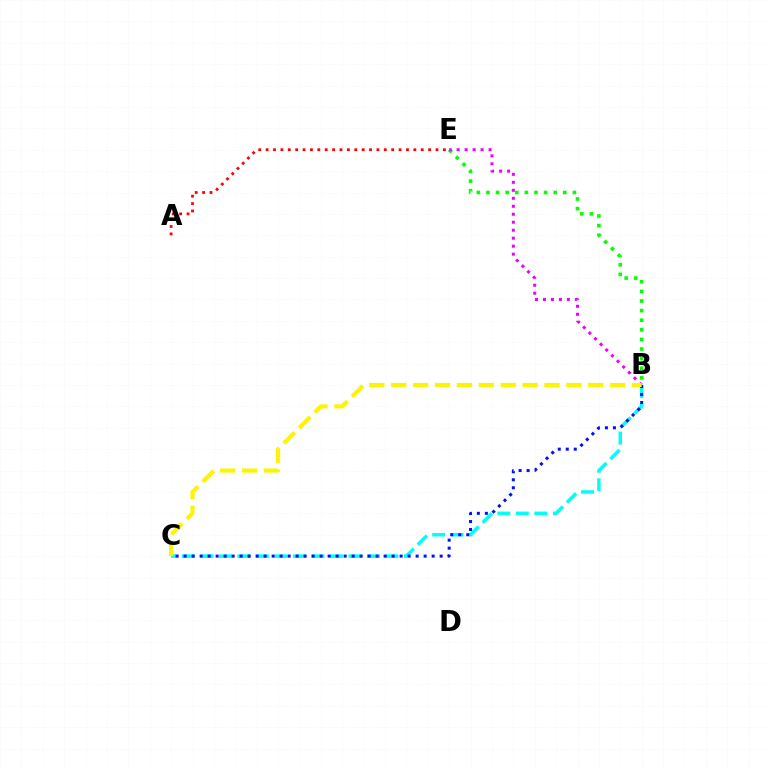{('B', 'E'): [{'color': '#08ff00', 'line_style': 'dotted', 'thickness': 2.61}, {'color': '#ee00ff', 'line_style': 'dotted', 'thickness': 2.17}], ('A', 'E'): [{'color': '#ff0000', 'line_style': 'dotted', 'thickness': 2.01}], ('B', 'C'): [{'color': '#00fff6', 'line_style': 'dashed', 'thickness': 2.51}, {'color': '#0010ff', 'line_style': 'dotted', 'thickness': 2.17}, {'color': '#fcf500', 'line_style': 'dashed', 'thickness': 2.97}]}